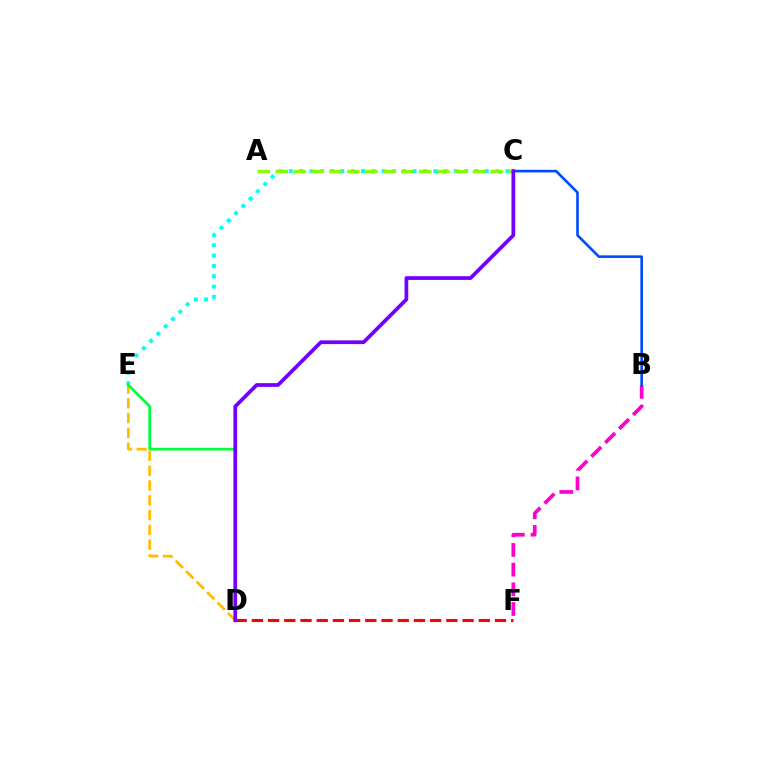{('D', 'E'): [{'color': '#ffbd00', 'line_style': 'dashed', 'thickness': 2.01}, {'color': '#00ff39', 'line_style': 'solid', 'thickness': 1.95}], ('B', 'F'): [{'color': '#ff00cf', 'line_style': 'dashed', 'thickness': 2.67}], ('C', 'E'): [{'color': '#00fff6', 'line_style': 'dotted', 'thickness': 2.8}], ('B', 'C'): [{'color': '#004bff', 'line_style': 'solid', 'thickness': 1.9}], ('D', 'F'): [{'color': '#ff0000', 'line_style': 'dashed', 'thickness': 2.2}], ('A', 'C'): [{'color': '#84ff00', 'line_style': 'dashed', 'thickness': 2.44}], ('C', 'D'): [{'color': '#7200ff', 'line_style': 'solid', 'thickness': 2.69}]}